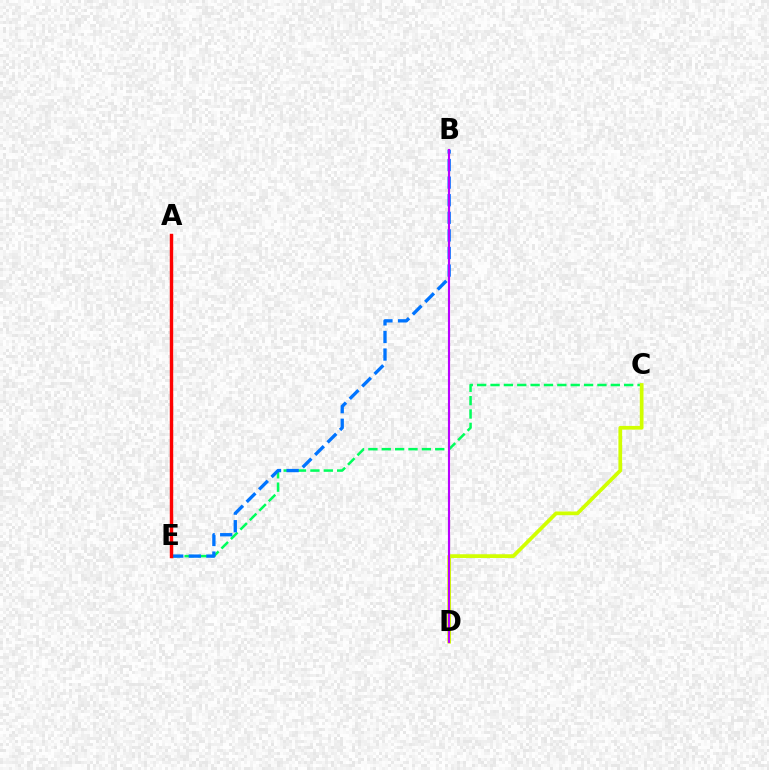{('C', 'E'): [{'color': '#00ff5c', 'line_style': 'dashed', 'thickness': 1.82}], ('C', 'D'): [{'color': '#d1ff00', 'line_style': 'solid', 'thickness': 2.68}], ('B', 'E'): [{'color': '#0074ff', 'line_style': 'dashed', 'thickness': 2.39}], ('A', 'E'): [{'color': '#ff0000', 'line_style': 'solid', 'thickness': 2.46}], ('B', 'D'): [{'color': '#b900ff', 'line_style': 'solid', 'thickness': 1.54}]}